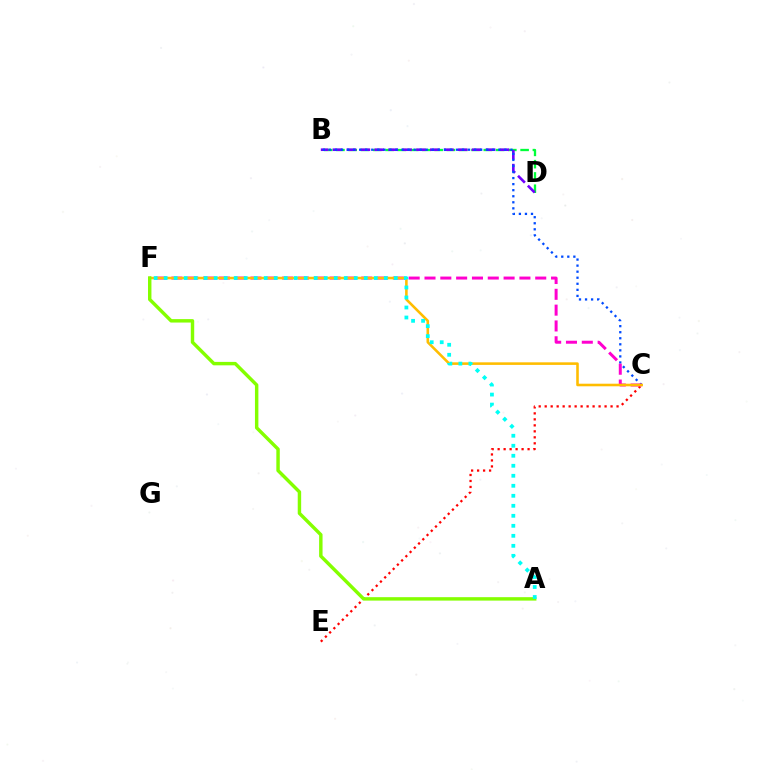{('C', 'E'): [{'color': '#ff0000', 'line_style': 'dotted', 'thickness': 1.63}], ('B', 'D'): [{'color': '#00ff39', 'line_style': 'dashed', 'thickness': 1.67}, {'color': '#7200ff', 'line_style': 'dashed', 'thickness': 1.89}], ('B', 'C'): [{'color': '#004bff', 'line_style': 'dotted', 'thickness': 1.64}], ('C', 'F'): [{'color': '#ff00cf', 'line_style': 'dashed', 'thickness': 2.15}, {'color': '#ffbd00', 'line_style': 'solid', 'thickness': 1.86}], ('A', 'F'): [{'color': '#84ff00', 'line_style': 'solid', 'thickness': 2.47}, {'color': '#00fff6', 'line_style': 'dotted', 'thickness': 2.72}]}